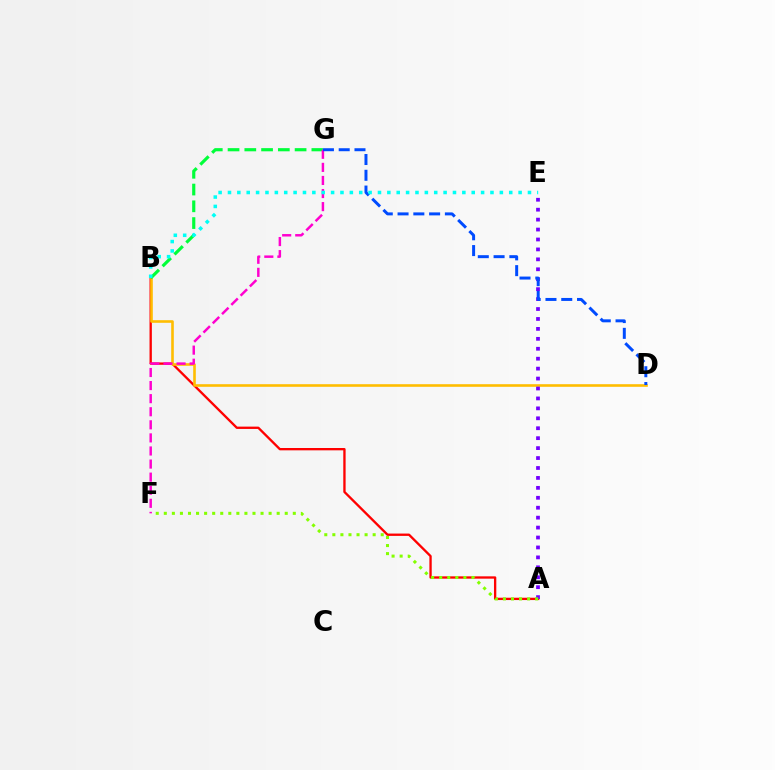{('A', 'B'): [{'color': '#ff0000', 'line_style': 'solid', 'thickness': 1.68}], ('B', 'D'): [{'color': '#ffbd00', 'line_style': 'solid', 'thickness': 1.88}], ('A', 'E'): [{'color': '#7200ff', 'line_style': 'dotted', 'thickness': 2.7}], ('B', 'G'): [{'color': '#00ff39', 'line_style': 'dashed', 'thickness': 2.28}], ('F', 'G'): [{'color': '#ff00cf', 'line_style': 'dashed', 'thickness': 1.78}], ('A', 'F'): [{'color': '#84ff00', 'line_style': 'dotted', 'thickness': 2.19}], ('D', 'G'): [{'color': '#004bff', 'line_style': 'dashed', 'thickness': 2.14}], ('B', 'E'): [{'color': '#00fff6', 'line_style': 'dotted', 'thickness': 2.55}]}